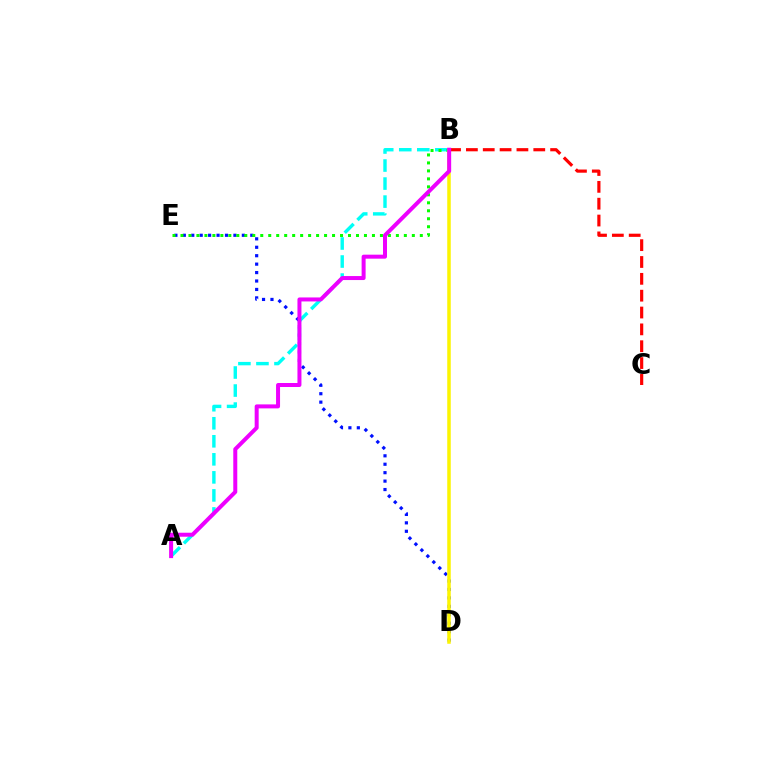{('A', 'B'): [{'color': '#00fff6', 'line_style': 'dashed', 'thickness': 2.45}, {'color': '#ee00ff', 'line_style': 'solid', 'thickness': 2.87}], ('D', 'E'): [{'color': '#0010ff', 'line_style': 'dotted', 'thickness': 2.29}], ('B', 'E'): [{'color': '#08ff00', 'line_style': 'dotted', 'thickness': 2.17}], ('B', 'C'): [{'color': '#ff0000', 'line_style': 'dashed', 'thickness': 2.29}], ('B', 'D'): [{'color': '#fcf500', 'line_style': 'solid', 'thickness': 2.53}]}